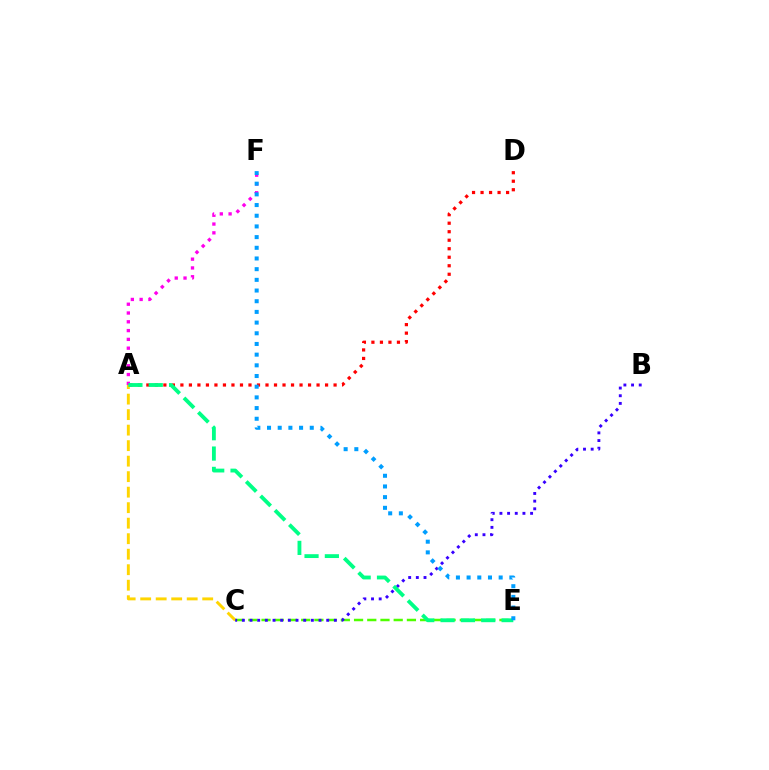{('C', 'E'): [{'color': '#4fff00', 'line_style': 'dashed', 'thickness': 1.8}], ('A', 'D'): [{'color': '#ff0000', 'line_style': 'dotted', 'thickness': 2.31}], ('A', 'C'): [{'color': '#ffd500', 'line_style': 'dashed', 'thickness': 2.11}], ('A', 'F'): [{'color': '#ff00ed', 'line_style': 'dotted', 'thickness': 2.39}], ('B', 'C'): [{'color': '#3700ff', 'line_style': 'dotted', 'thickness': 2.08}], ('A', 'E'): [{'color': '#00ff86', 'line_style': 'dashed', 'thickness': 2.76}], ('E', 'F'): [{'color': '#009eff', 'line_style': 'dotted', 'thickness': 2.9}]}